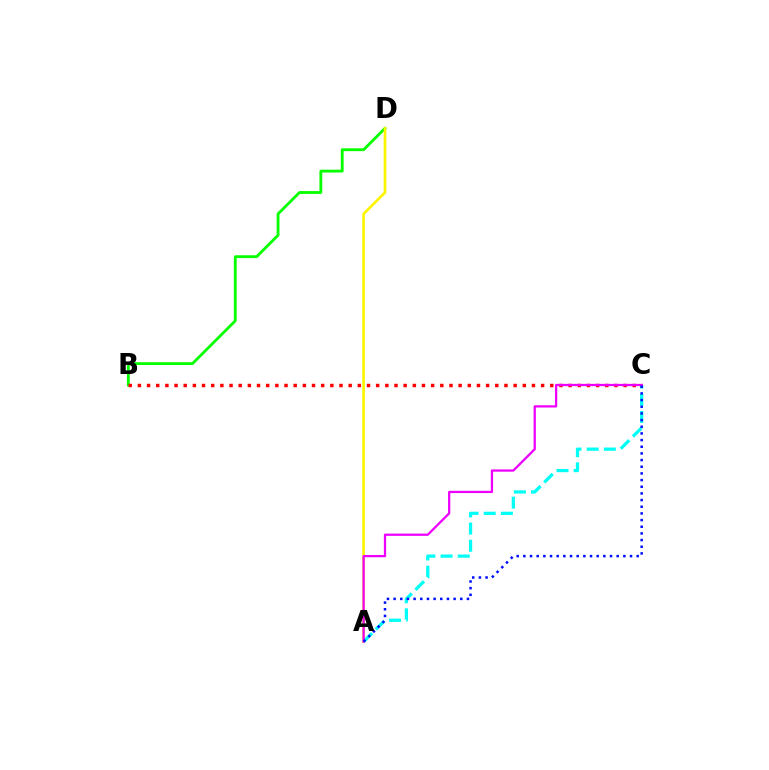{('B', 'D'): [{'color': '#08ff00', 'line_style': 'solid', 'thickness': 2.05}], ('A', 'D'): [{'color': '#fcf500', 'line_style': 'solid', 'thickness': 1.93}], ('A', 'C'): [{'color': '#00fff6', 'line_style': 'dashed', 'thickness': 2.33}, {'color': '#ee00ff', 'line_style': 'solid', 'thickness': 1.63}, {'color': '#0010ff', 'line_style': 'dotted', 'thickness': 1.81}], ('B', 'C'): [{'color': '#ff0000', 'line_style': 'dotted', 'thickness': 2.49}]}